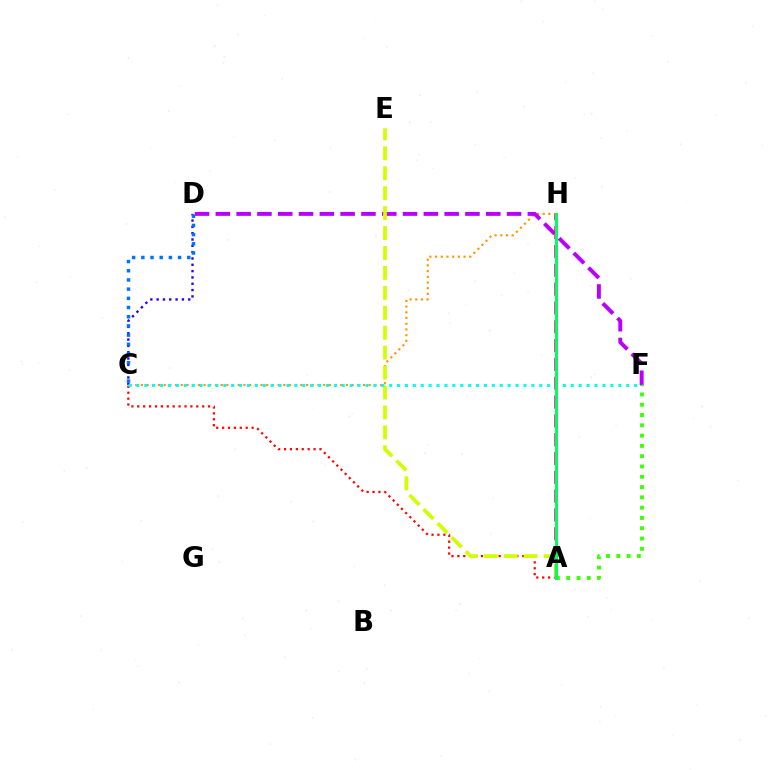{('A', 'F'): [{'color': '#3dff00', 'line_style': 'dotted', 'thickness': 2.8}], ('C', 'H'): [{'color': '#ff9400', 'line_style': 'dotted', 'thickness': 1.55}], ('D', 'F'): [{'color': '#b900ff', 'line_style': 'dashed', 'thickness': 2.83}], ('A', 'C'): [{'color': '#ff0000', 'line_style': 'dotted', 'thickness': 1.6}], ('C', 'D'): [{'color': '#2500ff', 'line_style': 'dotted', 'thickness': 1.72}, {'color': '#0074ff', 'line_style': 'dotted', 'thickness': 2.5}], ('A', 'H'): [{'color': '#ff00ac', 'line_style': 'dashed', 'thickness': 2.56}, {'color': '#00ff5c', 'line_style': 'solid', 'thickness': 2.17}], ('A', 'E'): [{'color': '#d1ff00', 'line_style': 'dashed', 'thickness': 2.71}], ('C', 'F'): [{'color': '#00fff6', 'line_style': 'dotted', 'thickness': 2.15}]}